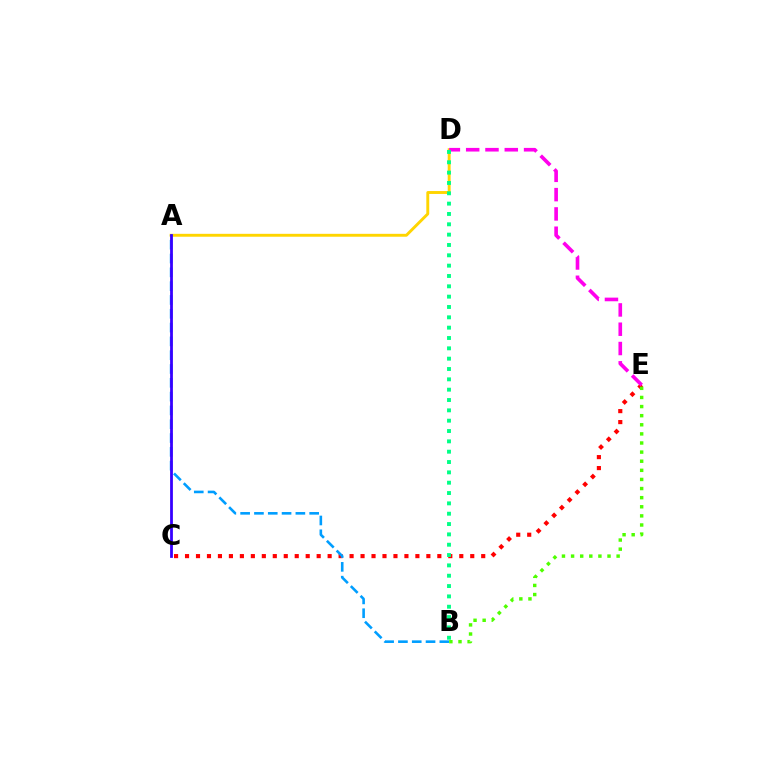{('C', 'E'): [{'color': '#ff0000', 'line_style': 'dotted', 'thickness': 2.98}], ('A', 'D'): [{'color': '#ffd500', 'line_style': 'solid', 'thickness': 2.09}], ('D', 'E'): [{'color': '#ff00ed', 'line_style': 'dashed', 'thickness': 2.62}], ('B', 'D'): [{'color': '#00ff86', 'line_style': 'dotted', 'thickness': 2.81}], ('A', 'B'): [{'color': '#009eff', 'line_style': 'dashed', 'thickness': 1.88}], ('B', 'E'): [{'color': '#4fff00', 'line_style': 'dotted', 'thickness': 2.48}], ('A', 'C'): [{'color': '#3700ff', 'line_style': 'solid', 'thickness': 2.0}]}